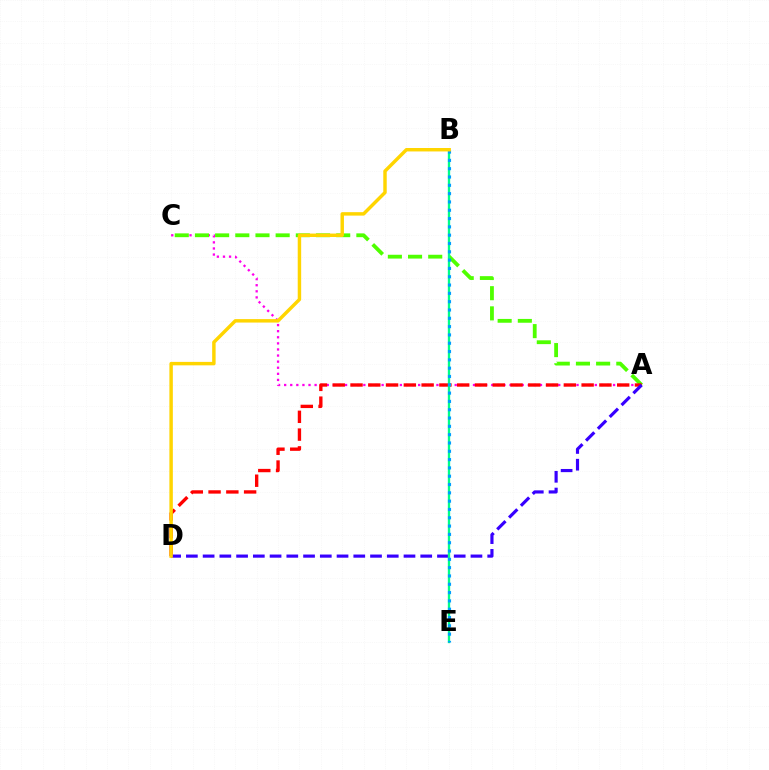{('A', 'C'): [{'color': '#ff00ed', 'line_style': 'dotted', 'thickness': 1.65}, {'color': '#4fff00', 'line_style': 'dashed', 'thickness': 2.74}], ('A', 'D'): [{'color': '#ff0000', 'line_style': 'dashed', 'thickness': 2.42}, {'color': '#3700ff', 'line_style': 'dashed', 'thickness': 2.27}], ('B', 'E'): [{'color': '#00ff86', 'line_style': 'solid', 'thickness': 1.68}, {'color': '#009eff', 'line_style': 'dotted', 'thickness': 2.26}], ('B', 'D'): [{'color': '#ffd500', 'line_style': 'solid', 'thickness': 2.48}]}